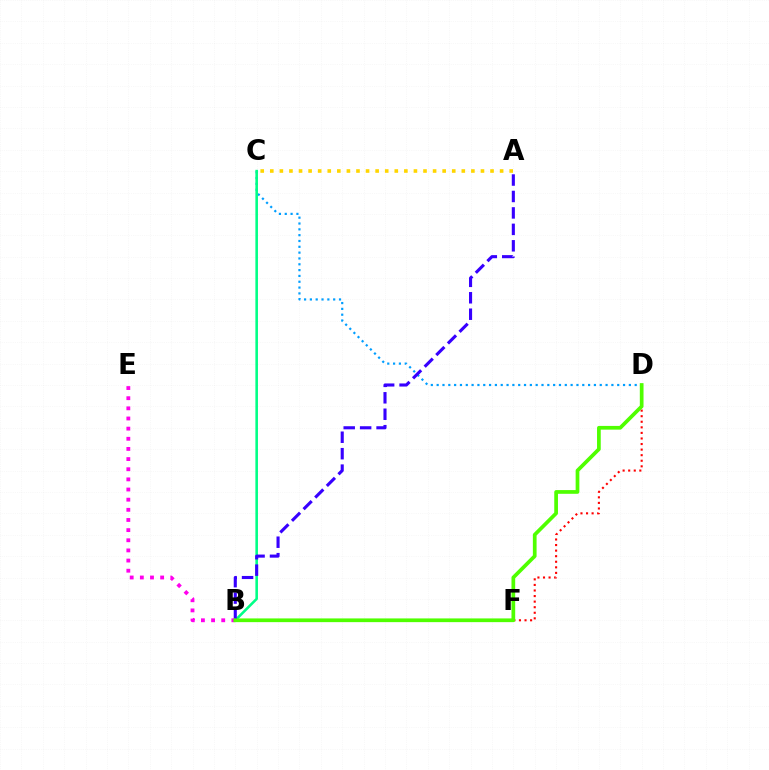{('D', 'F'): [{'color': '#ff0000', 'line_style': 'dotted', 'thickness': 1.51}], ('C', 'D'): [{'color': '#009eff', 'line_style': 'dotted', 'thickness': 1.58}], ('B', 'C'): [{'color': '#00ff86', 'line_style': 'solid', 'thickness': 1.86}], ('A', 'B'): [{'color': '#3700ff', 'line_style': 'dashed', 'thickness': 2.23}], ('B', 'E'): [{'color': '#ff00ed', 'line_style': 'dotted', 'thickness': 2.76}], ('A', 'C'): [{'color': '#ffd500', 'line_style': 'dotted', 'thickness': 2.6}], ('B', 'D'): [{'color': '#4fff00', 'line_style': 'solid', 'thickness': 2.68}]}